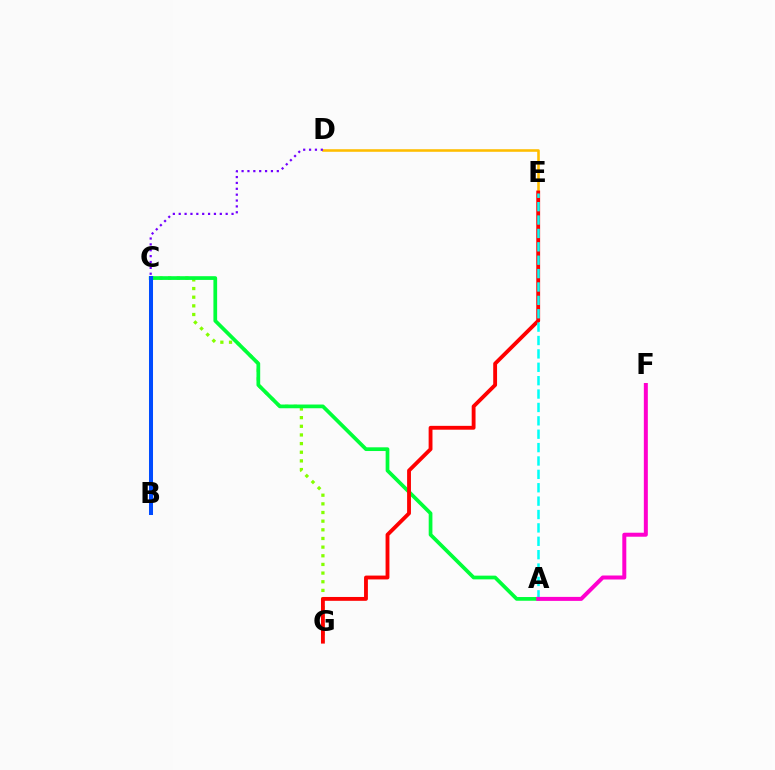{('C', 'G'): [{'color': '#84ff00', 'line_style': 'dotted', 'thickness': 2.35}], ('D', 'E'): [{'color': '#ffbd00', 'line_style': 'solid', 'thickness': 1.86}], ('A', 'C'): [{'color': '#00ff39', 'line_style': 'solid', 'thickness': 2.68}], ('E', 'G'): [{'color': '#ff0000', 'line_style': 'solid', 'thickness': 2.77}], ('B', 'D'): [{'color': '#7200ff', 'line_style': 'dotted', 'thickness': 1.59}], ('A', 'E'): [{'color': '#00fff6', 'line_style': 'dashed', 'thickness': 1.82}], ('A', 'F'): [{'color': '#ff00cf', 'line_style': 'solid', 'thickness': 2.88}], ('B', 'C'): [{'color': '#004bff', 'line_style': 'solid', 'thickness': 2.89}]}